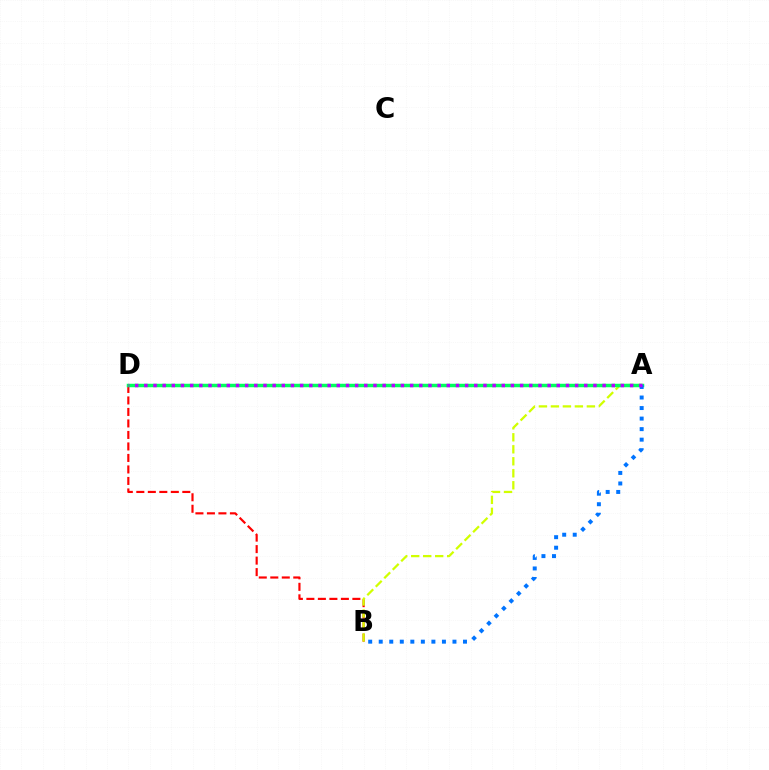{('B', 'D'): [{'color': '#ff0000', 'line_style': 'dashed', 'thickness': 1.56}], ('A', 'B'): [{'color': '#d1ff00', 'line_style': 'dashed', 'thickness': 1.63}, {'color': '#0074ff', 'line_style': 'dotted', 'thickness': 2.86}], ('A', 'D'): [{'color': '#00ff5c', 'line_style': 'solid', 'thickness': 2.51}, {'color': '#b900ff', 'line_style': 'dotted', 'thickness': 2.49}]}